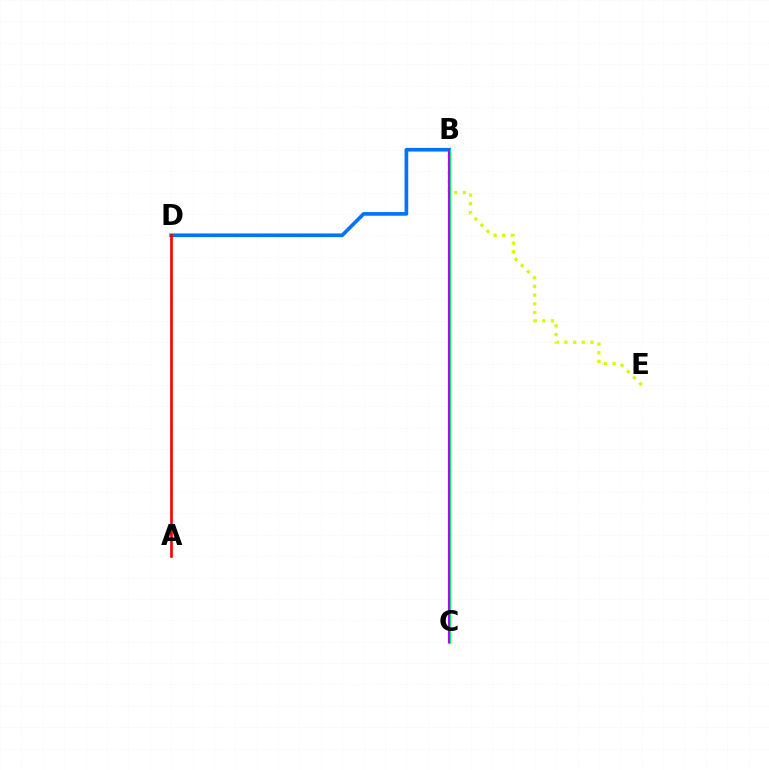{('B', 'E'): [{'color': '#d1ff00', 'line_style': 'dotted', 'thickness': 2.36}], ('B', 'D'): [{'color': '#0074ff', 'line_style': 'solid', 'thickness': 2.65}], ('B', 'C'): [{'color': '#00ff5c', 'line_style': 'solid', 'thickness': 2.24}, {'color': '#b900ff', 'line_style': 'solid', 'thickness': 1.5}], ('A', 'D'): [{'color': '#ff0000', 'line_style': 'solid', 'thickness': 1.91}]}